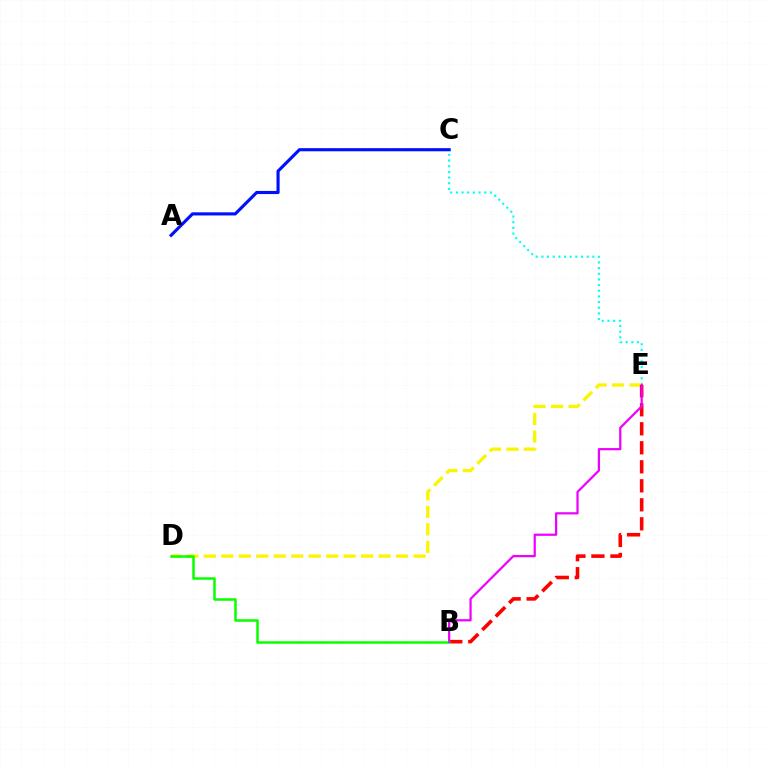{('C', 'E'): [{'color': '#00fff6', 'line_style': 'dotted', 'thickness': 1.54}], ('A', 'C'): [{'color': '#0010ff', 'line_style': 'solid', 'thickness': 2.25}], ('D', 'E'): [{'color': '#fcf500', 'line_style': 'dashed', 'thickness': 2.37}], ('B', 'E'): [{'color': '#ff0000', 'line_style': 'dashed', 'thickness': 2.58}, {'color': '#ee00ff', 'line_style': 'solid', 'thickness': 1.6}], ('B', 'D'): [{'color': '#08ff00', 'line_style': 'solid', 'thickness': 1.81}]}